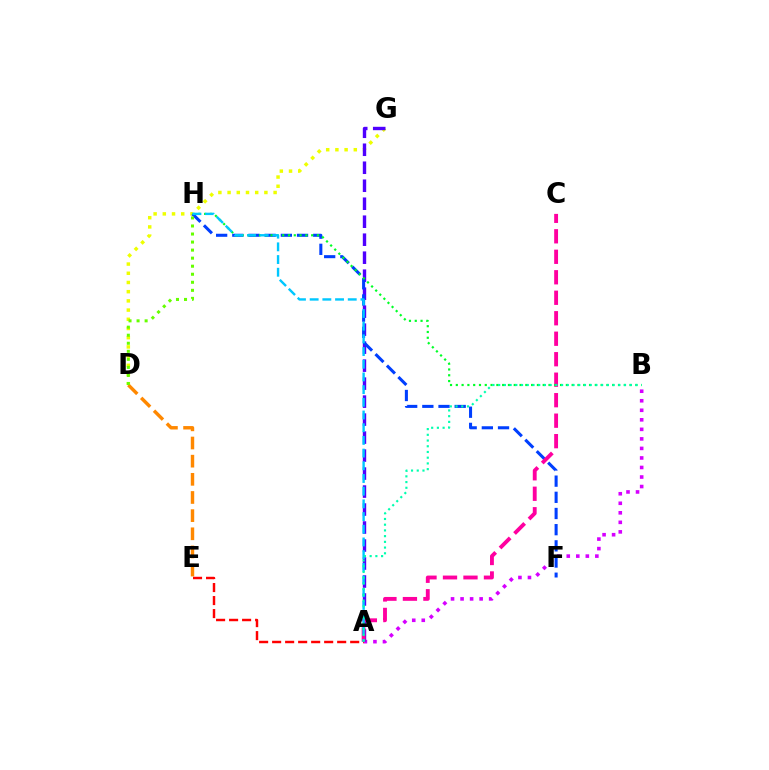{('A', 'B'): [{'color': '#d600ff', 'line_style': 'dotted', 'thickness': 2.59}, {'color': '#00ffaf', 'line_style': 'dotted', 'thickness': 1.55}], ('D', 'G'): [{'color': '#eeff00', 'line_style': 'dotted', 'thickness': 2.5}], ('D', 'E'): [{'color': '#ff8800', 'line_style': 'dashed', 'thickness': 2.47}], ('A', 'G'): [{'color': '#4f00ff', 'line_style': 'dashed', 'thickness': 2.44}], ('A', 'E'): [{'color': '#ff0000', 'line_style': 'dashed', 'thickness': 1.77}], ('F', 'H'): [{'color': '#003fff', 'line_style': 'dashed', 'thickness': 2.2}], ('A', 'C'): [{'color': '#ff00a0', 'line_style': 'dashed', 'thickness': 2.78}], ('B', 'H'): [{'color': '#00ff27', 'line_style': 'dotted', 'thickness': 1.57}], ('D', 'H'): [{'color': '#66ff00', 'line_style': 'dotted', 'thickness': 2.19}], ('A', 'H'): [{'color': '#00c7ff', 'line_style': 'dashed', 'thickness': 1.72}]}